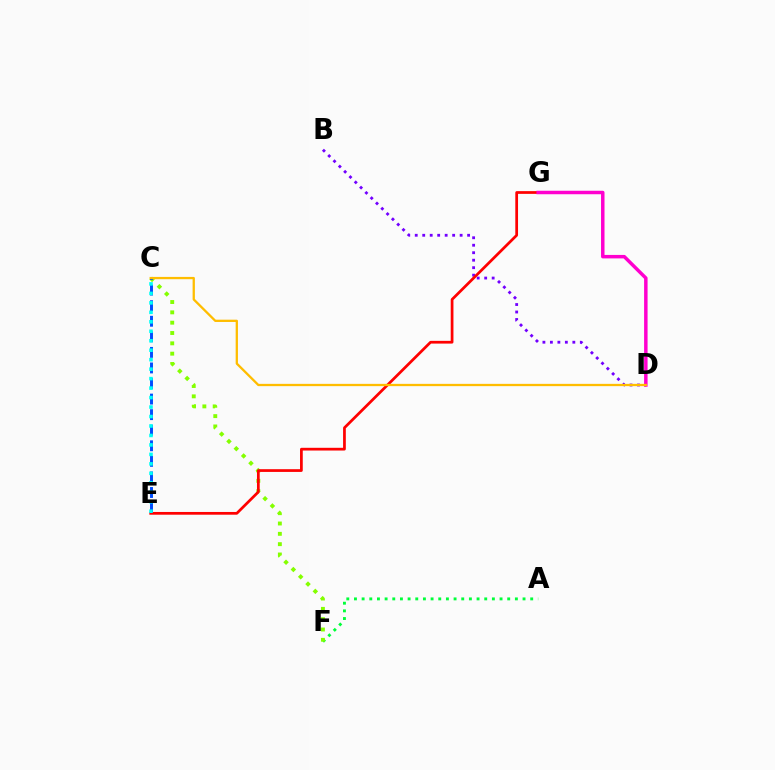{('A', 'F'): [{'color': '#00ff39', 'line_style': 'dotted', 'thickness': 2.08}], ('C', 'F'): [{'color': '#84ff00', 'line_style': 'dotted', 'thickness': 2.81}], ('C', 'E'): [{'color': '#004bff', 'line_style': 'dashed', 'thickness': 2.11}, {'color': '#00fff6', 'line_style': 'dotted', 'thickness': 2.57}], ('B', 'D'): [{'color': '#7200ff', 'line_style': 'dotted', 'thickness': 2.03}], ('E', 'G'): [{'color': '#ff0000', 'line_style': 'solid', 'thickness': 1.97}], ('D', 'G'): [{'color': '#ff00cf', 'line_style': 'solid', 'thickness': 2.51}], ('C', 'D'): [{'color': '#ffbd00', 'line_style': 'solid', 'thickness': 1.65}]}